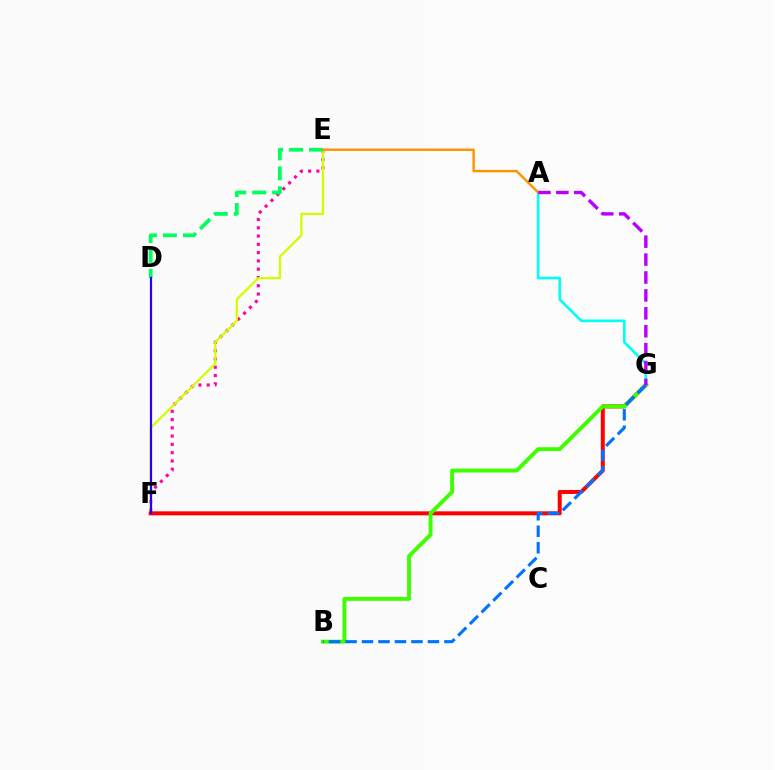{('A', 'G'): [{'color': '#00fff6', 'line_style': 'solid', 'thickness': 1.91}, {'color': '#b900ff', 'line_style': 'dashed', 'thickness': 2.43}], ('E', 'F'): [{'color': '#ff00ac', 'line_style': 'dotted', 'thickness': 2.25}, {'color': '#d1ff00', 'line_style': 'solid', 'thickness': 1.65}], ('D', 'E'): [{'color': '#00ff5c', 'line_style': 'dashed', 'thickness': 2.71}], ('F', 'G'): [{'color': '#ff0000', 'line_style': 'solid', 'thickness': 2.87}], ('B', 'G'): [{'color': '#3dff00', 'line_style': 'solid', 'thickness': 2.81}, {'color': '#0074ff', 'line_style': 'dashed', 'thickness': 2.24}], ('A', 'E'): [{'color': '#ff9400', 'line_style': 'solid', 'thickness': 1.75}], ('D', 'F'): [{'color': '#2500ff', 'line_style': 'solid', 'thickness': 1.59}]}